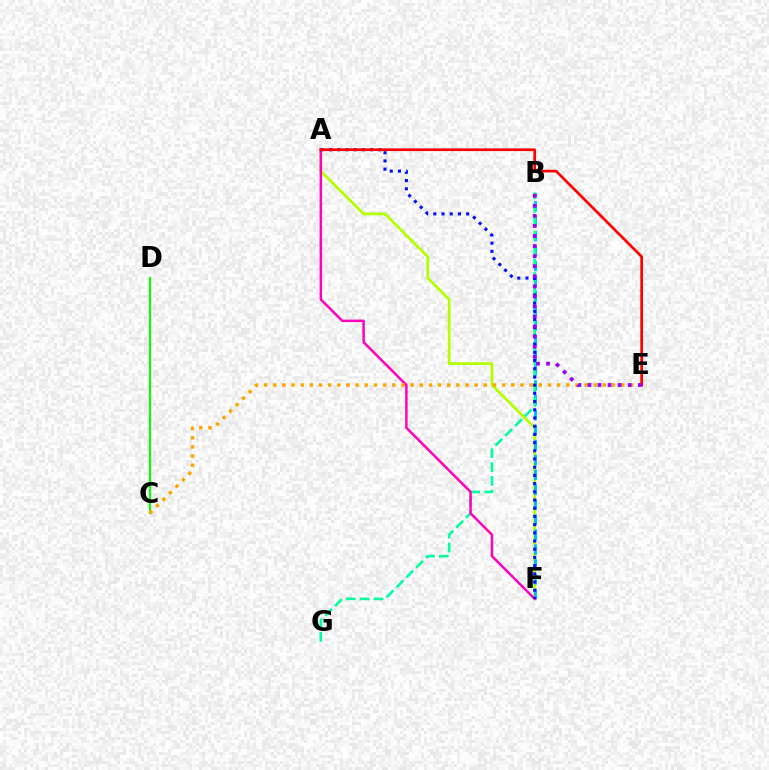{('A', 'F'): [{'color': '#b3ff00', 'line_style': 'solid', 'thickness': 1.98}, {'color': '#ff00bd', 'line_style': 'solid', 'thickness': 1.79}, {'color': '#0010ff', 'line_style': 'dotted', 'thickness': 2.23}], ('B', 'F'): [{'color': '#00b5ff', 'line_style': 'dashed', 'thickness': 2.03}], ('B', 'G'): [{'color': '#00ff9d', 'line_style': 'dashed', 'thickness': 1.88}], ('C', 'D'): [{'color': '#08ff00', 'line_style': 'solid', 'thickness': 1.55}], ('C', 'E'): [{'color': '#ffa500', 'line_style': 'dotted', 'thickness': 2.49}], ('A', 'E'): [{'color': '#ff0000', 'line_style': 'solid', 'thickness': 1.95}], ('B', 'E'): [{'color': '#9b00ff', 'line_style': 'dotted', 'thickness': 2.73}]}